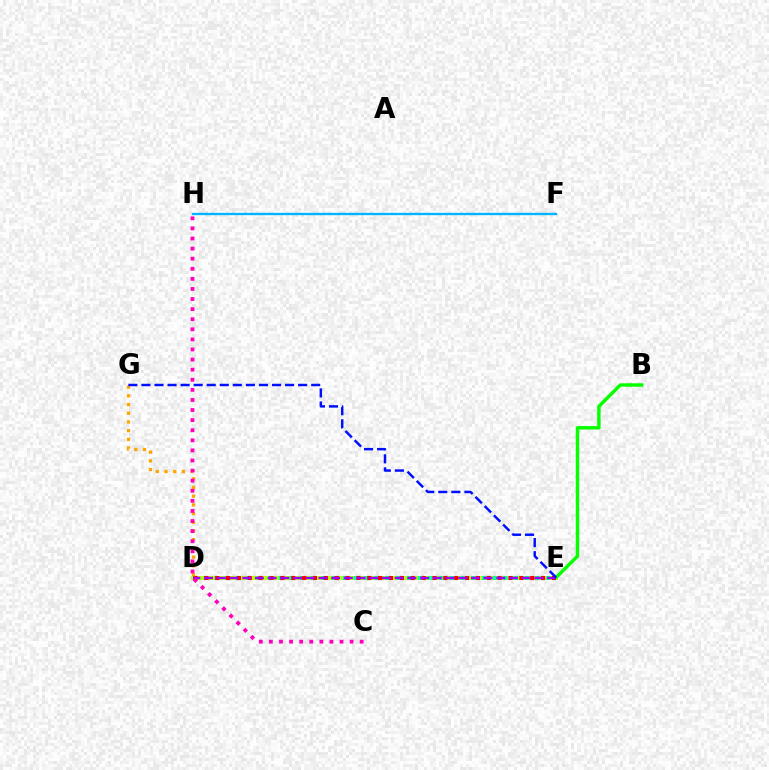{('D', 'E'): [{'color': '#b3ff00', 'line_style': 'solid', 'thickness': 2.77}, {'color': '#00ff9d', 'line_style': 'dotted', 'thickness': 2.91}, {'color': '#ff0000', 'line_style': 'dotted', 'thickness': 2.95}, {'color': '#9b00ff', 'line_style': 'dashed', 'thickness': 1.73}], ('B', 'E'): [{'color': '#08ff00', 'line_style': 'solid', 'thickness': 2.47}], ('D', 'G'): [{'color': '#ffa500', 'line_style': 'dotted', 'thickness': 2.36}], ('F', 'H'): [{'color': '#00b5ff', 'line_style': 'solid', 'thickness': 1.69}], ('C', 'H'): [{'color': '#ff00bd', 'line_style': 'dotted', 'thickness': 2.74}], ('E', 'G'): [{'color': '#0010ff', 'line_style': 'dashed', 'thickness': 1.77}]}